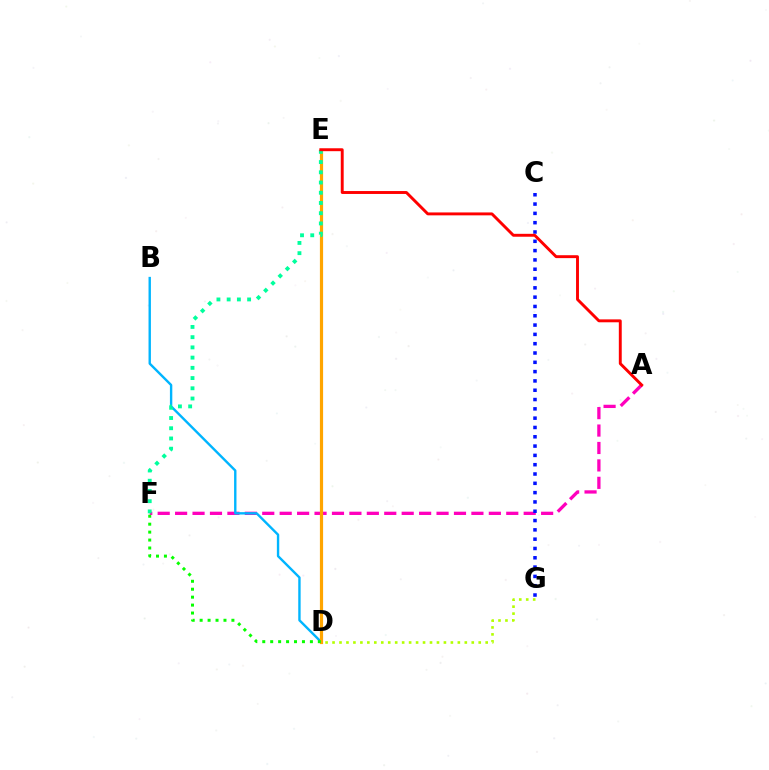{('D', 'E'): [{'color': '#9b00ff', 'line_style': 'dotted', 'thickness': 1.83}, {'color': '#ffa500', 'line_style': 'solid', 'thickness': 2.3}], ('D', 'G'): [{'color': '#b3ff00', 'line_style': 'dotted', 'thickness': 1.89}], ('A', 'F'): [{'color': '#ff00bd', 'line_style': 'dashed', 'thickness': 2.37}], ('B', 'D'): [{'color': '#00b5ff', 'line_style': 'solid', 'thickness': 1.72}], ('C', 'G'): [{'color': '#0010ff', 'line_style': 'dotted', 'thickness': 2.53}], ('E', 'F'): [{'color': '#00ff9d', 'line_style': 'dotted', 'thickness': 2.78}], ('D', 'F'): [{'color': '#08ff00', 'line_style': 'dotted', 'thickness': 2.16}], ('A', 'E'): [{'color': '#ff0000', 'line_style': 'solid', 'thickness': 2.1}]}